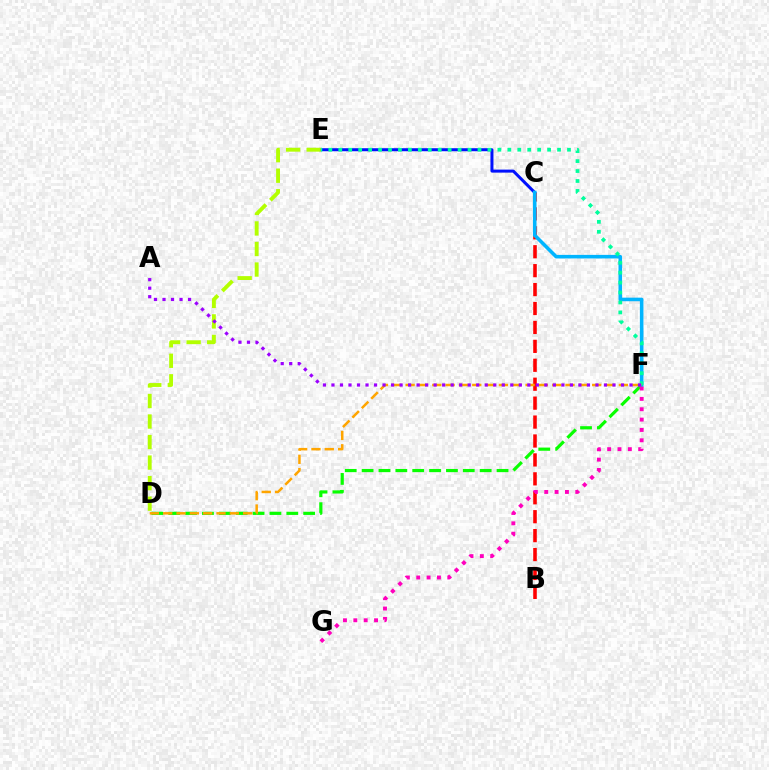{('D', 'F'): [{'color': '#08ff00', 'line_style': 'dashed', 'thickness': 2.29}, {'color': '#ffa500', 'line_style': 'dashed', 'thickness': 1.81}], ('C', 'E'): [{'color': '#0010ff', 'line_style': 'solid', 'thickness': 2.17}], ('B', 'C'): [{'color': '#ff0000', 'line_style': 'dashed', 'thickness': 2.57}], ('C', 'F'): [{'color': '#00b5ff', 'line_style': 'solid', 'thickness': 2.57}], ('D', 'E'): [{'color': '#b3ff00', 'line_style': 'dashed', 'thickness': 2.79}], ('F', 'G'): [{'color': '#ff00bd', 'line_style': 'dotted', 'thickness': 2.81}], ('E', 'F'): [{'color': '#00ff9d', 'line_style': 'dotted', 'thickness': 2.7}], ('A', 'F'): [{'color': '#9b00ff', 'line_style': 'dotted', 'thickness': 2.31}]}